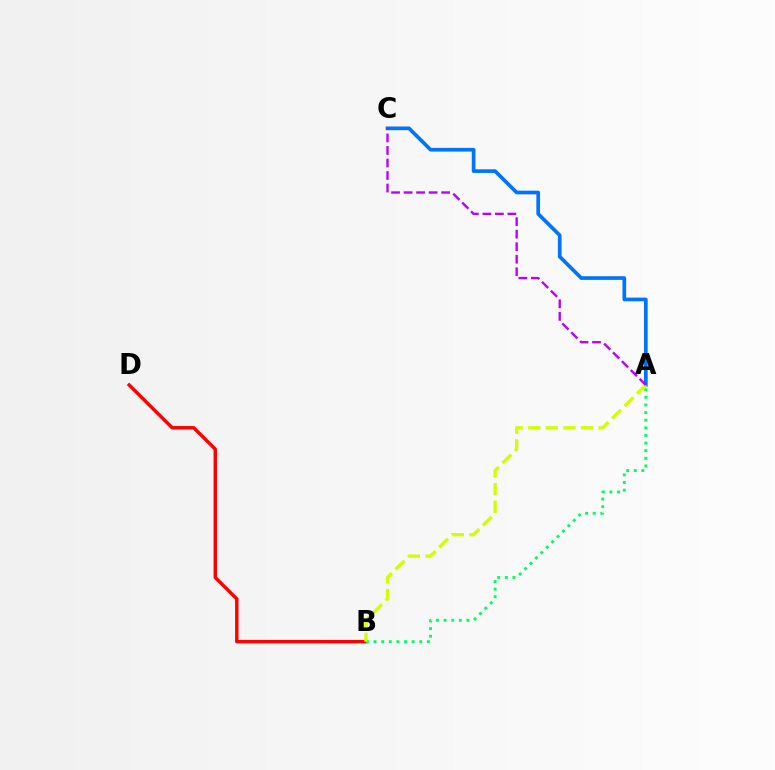{('B', 'D'): [{'color': '#ff0000', 'line_style': 'solid', 'thickness': 2.47}], ('A', 'B'): [{'color': '#00ff5c', 'line_style': 'dotted', 'thickness': 2.07}, {'color': '#d1ff00', 'line_style': 'dashed', 'thickness': 2.39}], ('A', 'C'): [{'color': '#0074ff', 'line_style': 'solid', 'thickness': 2.65}, {'color': '#b900ff', 'line_style': 'dashed', 'thickness': 1.7}]}